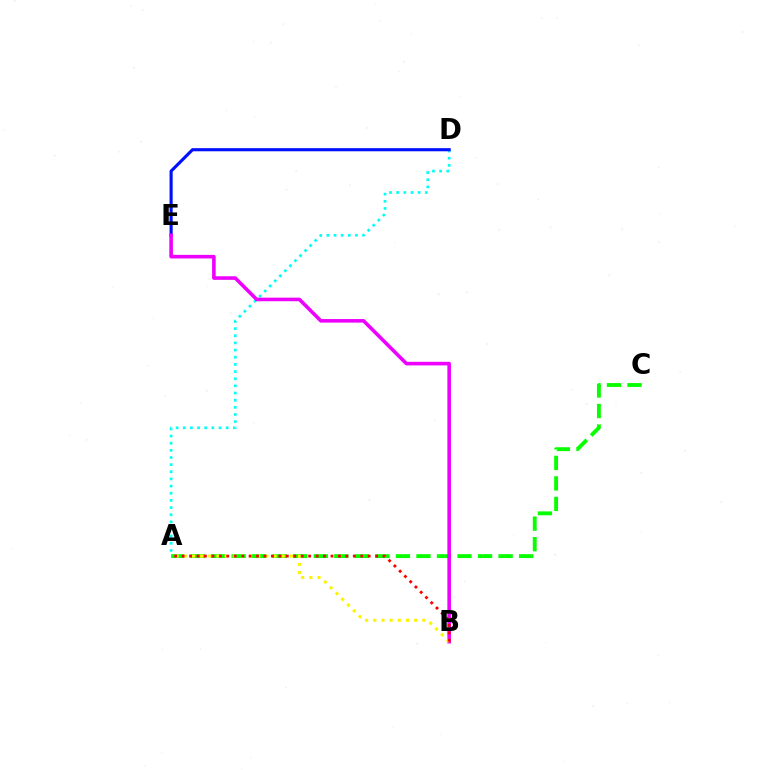{('A', 'D'): [{'color': '#00fff6', 'line_style': 'dotted', 'thickness': 1.94}], ('A', 'C'): [{'color': '#08ff00', 'line_style': 'dashed', 'thickness': 2.79}], ('D', 'E'): [{'color': '#0010ff', 'line_style': 'solid', 'thickness': 2.25}], ('B', 'E'): [{'color': '#ee00ff', 'line_style': 'solid', 'thickness': 2.58}], ('A', 'B'): [{'color': '#fcf500', 'line_style': 'dotted', 'thickness': 2.22}, {'color': '#ff0000', 'line_style': 'dotted', 'thickness': 2.02}]}